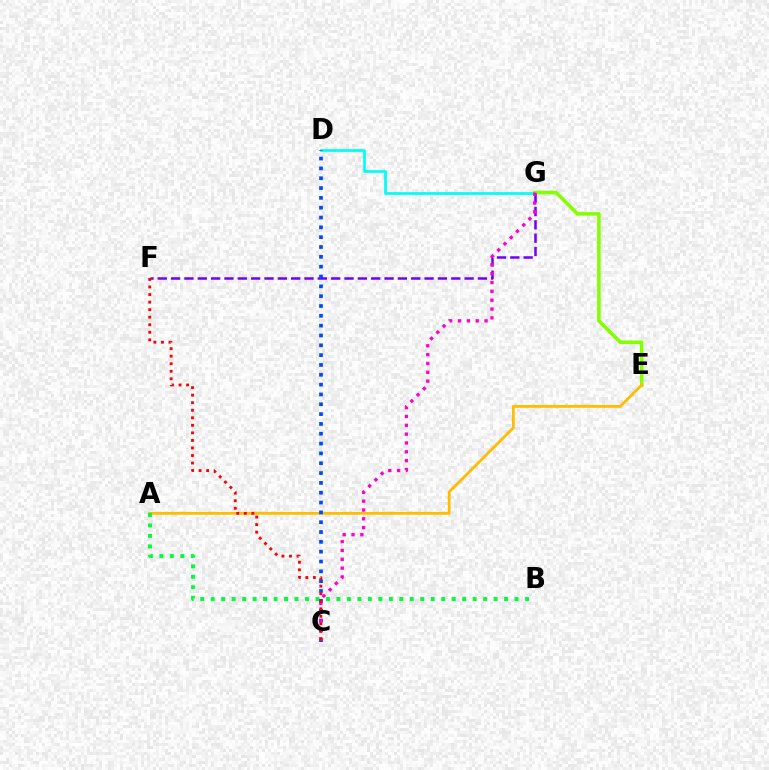{('D', 'G'): [{'color': '#00fff6', 'line_style': 'solid', 'thickness': 1.97}], ('E', 'G'): [{'color': '#84ff00', 'line_style': 'solid', 'thickness': 2.57}], ('A', 'E'): [{'color': '#ffbd00', 'line_style': 'solid', 'thickness': 2.01}], ('F', 'G'): [{'color': '#7200ff', 'line_style': 'dashed', 'thickness': 1.81}], ('A', 'B'): [{'color': '#00ff39', 'line_style': 'dotted', 'thickness': 2.85}], ('C', 'D'): [{'color': '#004bff', 'line_style': 'dotted', 'thickness': 2.67}], ('C', 'G'): [{'color': '#ff00cf', 'line_style': 'dotted', 'thickness': 2.4}], ('C', 'F'): [{'color': '#ff0000', 'line_style': 'dotted', 'thickness': 2.05}]}